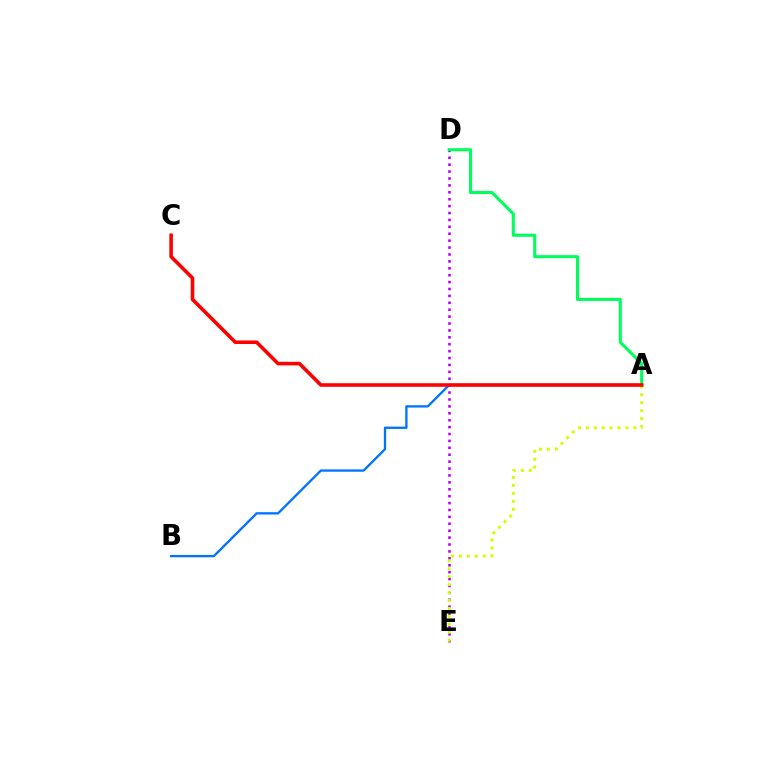{('D', 'E'): [{'color': '#b900ff', 'line_style': 'dotted', 'thickness': 1.88}], ('A', 'B'): [{'color': '#0074ff', 'line_style': 'solid', 'thickness': 1.67}], ('A', 'D'): [{'color': '#00ff5c', 'line_style': 'solid', 'thickness': 2.22}], ('A', 'E'): [{'color': '#d1ff00', 'line_style': 'dotted', 'thickness': 2.16}], ('A', 'C'): [{'color': '#ff0000', 'line_style': 'solid', 'thickness': 2.58}]}